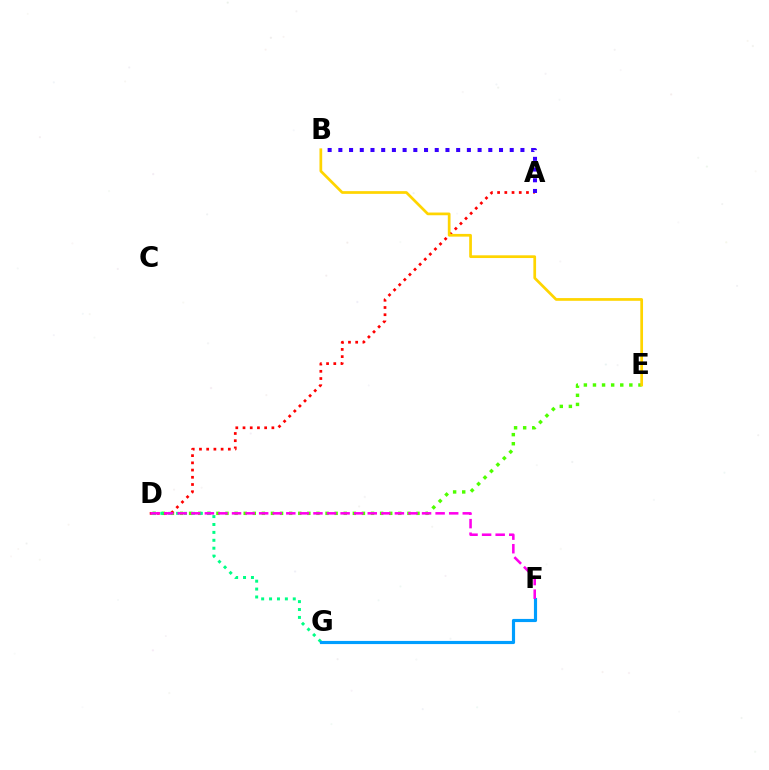{('D', 'E'): [{'color': '#4fff00', 'line_style': 'dotted', 'thickness': 2.47}], ('A', 'D'): [{'color': '#ff0000', 'line_style': 'dotted', 'thickness': 1.96}], ('D', 'G'): [{'color': '#00ff86', 'line_style': 'dotted', 'thickness': 2.15}], ('A', 'B'): [{'color': '#3700ff', 'line_style': 'dotted', 'thickness': 2.91}], ('F', 'G'): [{'color': '#009eff', 'line_style': 'solid', 'thickness': 2.27}], ('B', 'E'): [{'color': '#ffd500', 'line_style': 'solid', 'thickness': 1.96}], ('D', 'F'): [{'color': '#ff00ed', 'line_style': 'dashed', 'thickness': 1.84}]}